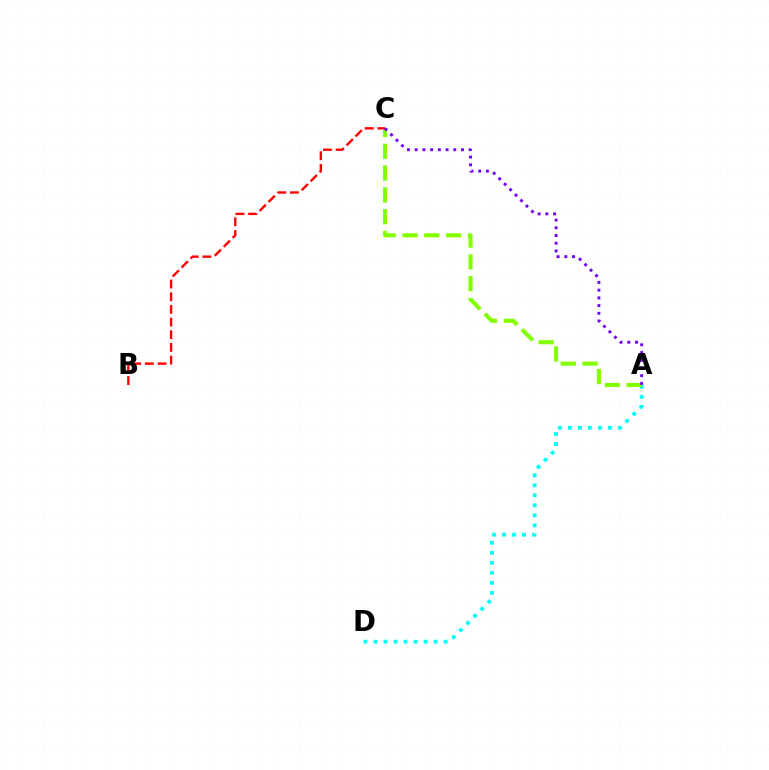{('A', 'D'): [{'color': '#00fff6', 'line_style': 'dotted', 'thickness': 2.72}], ('A', 'C'): [{'color': '#84ff00', 'line_style': 'dashed', 'thickness': 2.96}, {'color': '#7200ff', 'line_style': 'dotted', 'thickness': 2.1}], ('B', 'C'): [{'color': '#ff0000', 'line_style': 'dashed', 'thickness': 1.72}]}